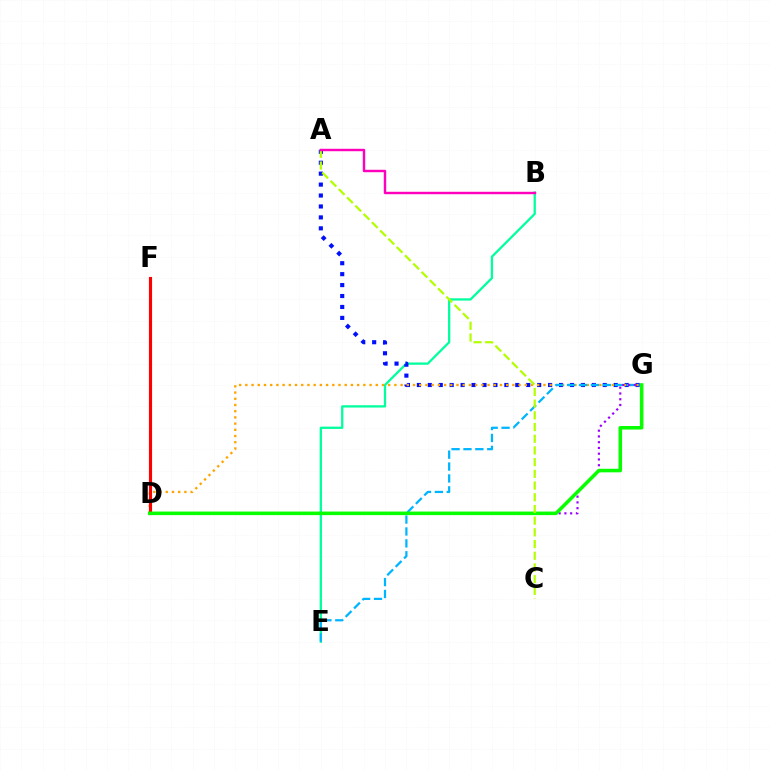{('B', 'E'): [{'color': '#00ff9d', 'line_style': 'solid', 'thickness': 1.64}], ('A', 'G'): [{'color': '#0010ff', 'line_style': 'dotted', 'thickness': 2.97}], ('D', 'G'): [{'color': '#ffa500', 'line_style': 'dotted', 'thickness': 1.69}, {'color': '#9b00ff', 'line_style': 'dotted', 'thickness': 1.56}, {'color': '#08ff00', 'line_style': 'solid', 'thickness': 2.56}], ('D', 'F'): [{'color': '#ff0000', 'line_style': 'solid', 'thickness': 2.24}], ('E', 'G'): [{'color': '#00b5ff', 'line_style': 'dashed', 'thickness': 1.62}], ('A', 'C'): [{'color': '#b3ff00', 'line_style': 'dashed', 'thickness': 1.59}], ('A', 'B'): [{'color': '#ff00bd', 'line_style': 'solid', 'thickness': 1.75}]}